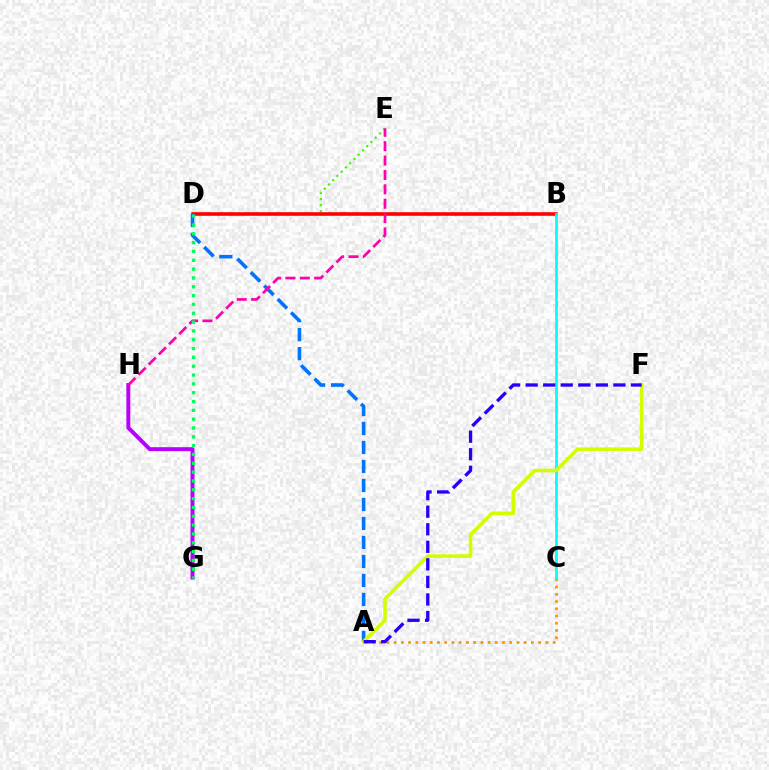{('A', 'C'): [{'color': '#ff9400', 'line_style': 'dotted', 'thickness': 1.96}], ('D', 'E'): [{'color': '#3dff00', 'line_style': 'dotted', 'thickness': 1.63}], ('B', 'D'): [{'color': '#ff0000', 'line_style': 'solid', 'thickness': 2.58}], ('A', 'D'): [{'color': '#0074ff', 'line_style': 'dashed', 'thickness': 2.58}], ('G', 'H'): [{'color': '#b900ff', 'line_style': 'solid', 'thickness': 2.84}], ('B', 'C'): [{'color': '#00fff6', 'line_style': 'solid', 'thickness': 1.97}], ('E', 'H'): [{'color': '#ff00ac', 'line_style': 'dashed', 'thickness': 1.95}], ('D', 'G'): [{'color': '#00ff5c', 'line_style': 'dotted', 'thickness': 2.4}], ('A', 'F'): [{'color': '#d1ff00', 'line_style': 'solid', 'thickness': 2.59}, {'color': '#2500ff', 'line_style': 'dashed', 'thickness': 2.38}]}